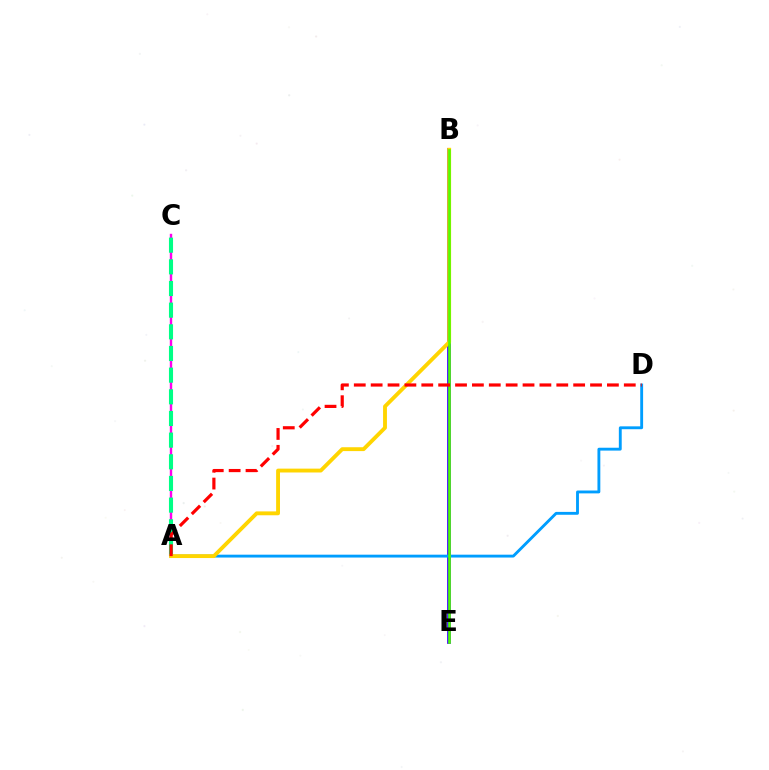{('A', 'C'): [{'color': '#ff00ed', 'line_style': 'solid', 'thickness': 1.74}, {'color': '#00ff86', 'line_style': 'dashed', 'thickness': 2.94}], ('B', 'E'): [{'color': '#3700ff', 'line_style': 'solid', 'thickness': 2.68}, {'color': '#4fff00', 'line_style': 'solid', 'thickness': 1.89}], ('A', 'D'): [{'color': '#009eff', 'line_style': 'solid', 'thickness': 2.06}, {'color': '#ff0000', 'line_style': 'dashed', 'thickness': 2.29}], ('A', 'B'): [{'color': '#ffd500', 'line_style': 'solid', 'thickness': 2.78}]}